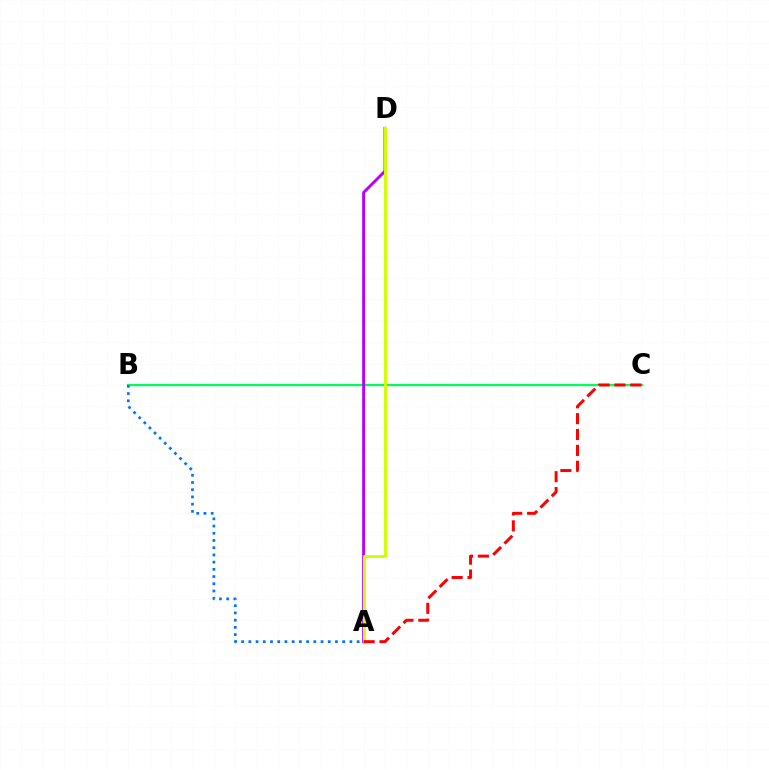{('B', 'C'): [{'color': '#00ff5c', 'line_style': 'solid', 'thickness': 1.65}], ('A', 'D'): [{'color': '#b900ff', 'line_style': 'solid', 'thickness': 2.09}, {'color': '#d1ff00', 'line_style': 'solid', 'thickness': 2.13}], ('A', 'B'): [{'color': '#0074ff', 'line_style': 'dotted', 'thickness': 1.96}], ('A', 'C'): [{'color': '#ff0000', 'line_style': 'dashed', 'thickness': 2.16}]}